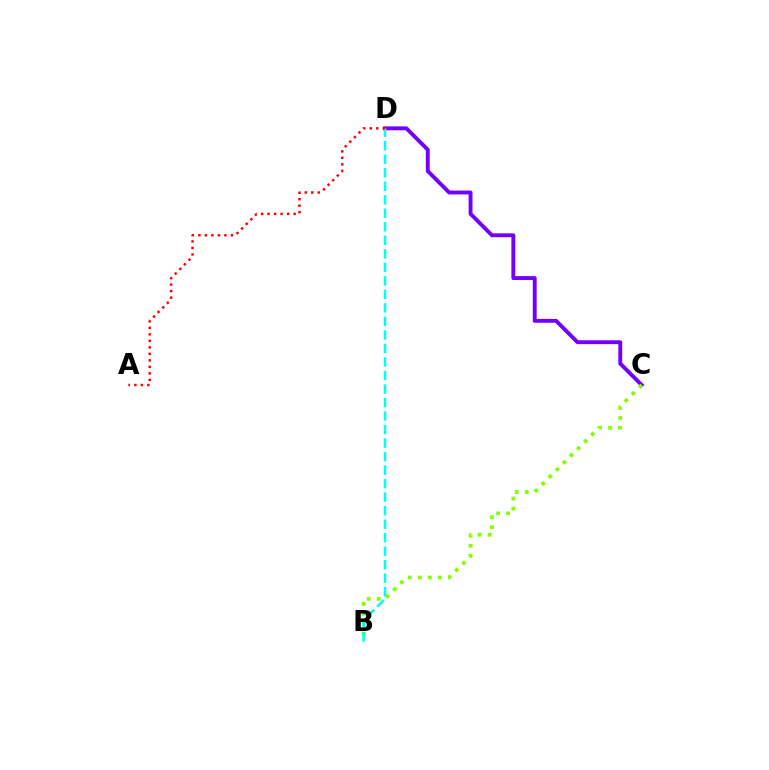{('C', 'D'): [{'color': '#7200ff', 'line_style': 'solid', 'thickness': 2.8}], ('B', 'C'): [{'color': '#84ff00', 'line_style': 'dotted', 'thickness': 2.72}], ('B', 'D'): [{'color': '#00fff6', 'line_style': 'dashed', 'thickness': 1.84}], ('A', 'D'): [{'color': '#ff0000', 'line_style': 'dotted', 'thickness': 1.77}]}